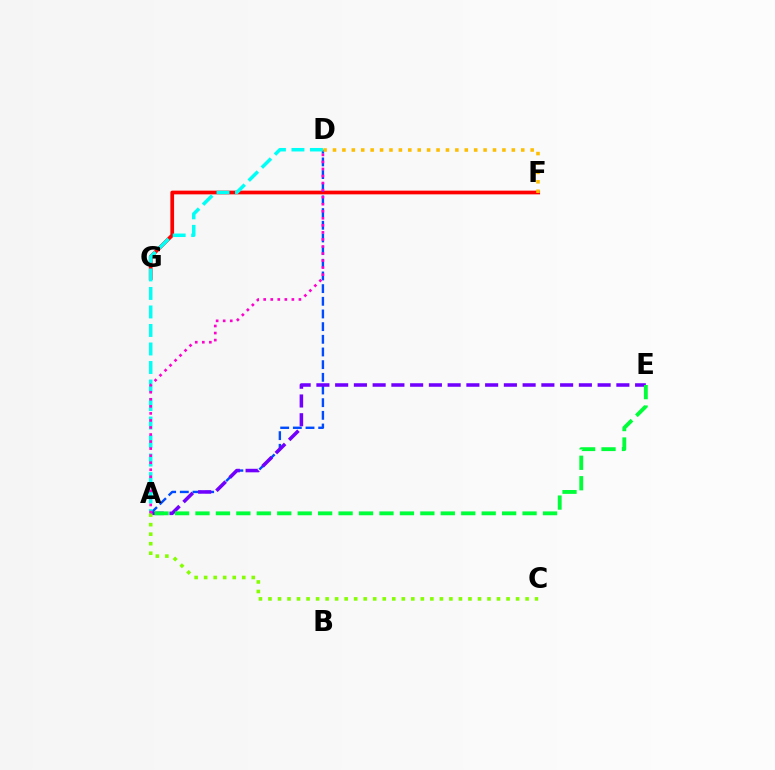{('F', 'G'): [{'color': '#ff0000', 'line_style': 'solid', 'thickness': 2.67}], ('A', 'D'): [{'color': '#004bff', 'line_style': 'dashed', 'thickness': 1.72}, {'color': '#00fff6', 'line_style': 'dashed', 'thickness': 2.52}, {'color': '#ff00cf', 'line_style': 'dotted', 'thickness': 1.91}], ('A', 'E'): [{'color': '#7200ff', 'line_style': 'dashed', 'thickness': 2.55}, {'color': '#00ff39', 'line_style': 'dashed', 'thickness': 2.78}], ('D', 'F'): [{'color': '#ffbd00', 'line_style': 'dotted', 'thickness': 2.56}], ('A', 'C'): [{'color': '#84ff00', 'line_style': 'dotted', 'thickness': 2.59}]}